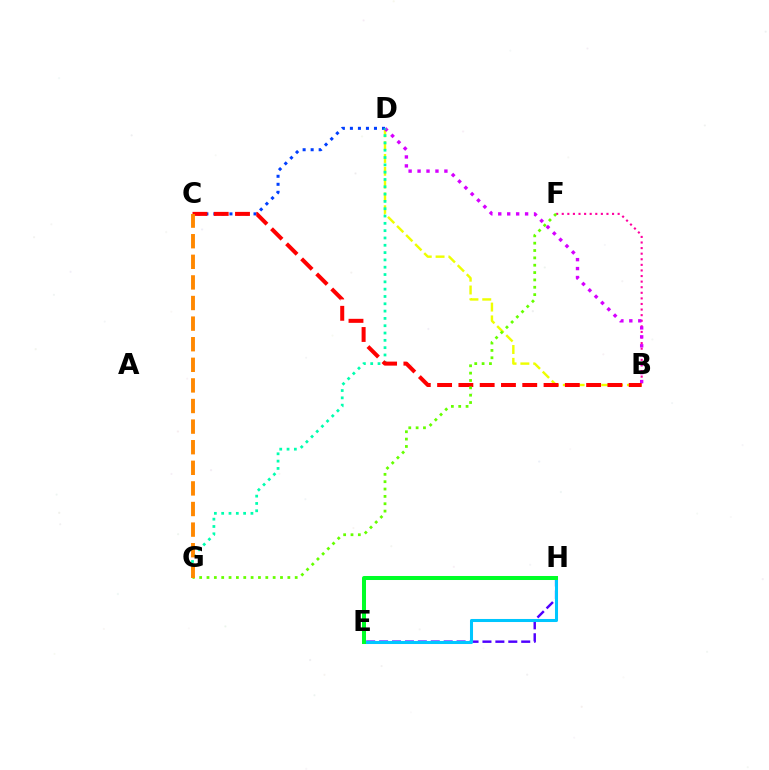{('B', 'F'): [{'color': '#ff00a0', 'line_style': 'dotted', 'thickness': 1.52}], ('E', 'H'): [{'color': '#4f00ff', 'line_style': 'dashed', 'thickness': 1.76}, {'color': '#00c7ff', 'line_style': 'solid', 'thickness': 2.19}, {'color': '#00ff27', 'line_style': 'solid', 'thickness': 2.89}], ('B', 'D'): [{'color': '#eeff00', 'line_style': 'dashed', 'thickness': 1.74}, {'color': '#d600ff', 'line_style': 'dotted', 'thickness': 2.43}], ('C', 'D'): [{'color': '#003fff', 'line_style': 'dotted', 'thickness': 2.18}], ('D', 'G'): [{'color': '#00ffaf', 'line_style': 'dotted', 'thickness': 1.99}], ('B', 'C'): [{'color': '#ff0000', 'line_style': 'dashed', 'thickness': 2.89}], ('F', 'G'): [{'color': '#66ff00', 'line_style': 'dotted', 'thickness': 2.0}], ('C', 'G'): [{'color': '#ff8800', 'line_style': 'dashed', 'thickness': 2.8}]}